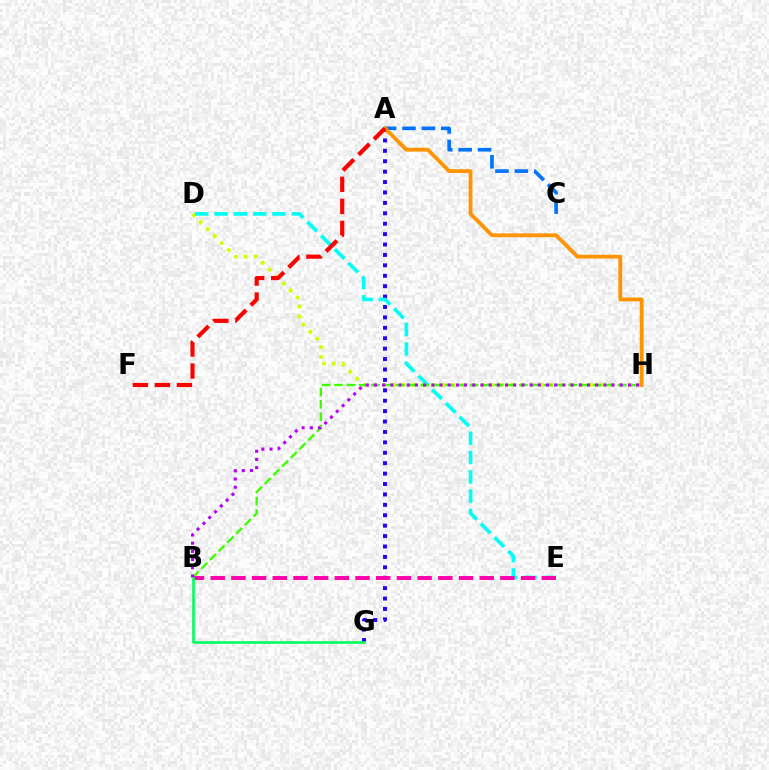{('D', 'H'): [{'color': '#d1ff00', 'line_style': 'dotted', 'thickness': 2.68}], ('A', 'G'): [{'color': '#2500ff', 'line_style': 'dotted', 'thickness': 2.83}], ('A', 'C'): [{'color': '#0074ff', 'line_style': 'dashed', 'thickness': 2.64}], ('A', 'H'): [{'color': '#ff9400', 'line_style': 'solid', 'thickness': 2.74}], ('D', 'E'): [{'color': '#00fff6', 'line_style': 'dashed', 'thickness': 2.62}], ('B', 'H'): [{'color': '#3dff00', 'line_style': 'dashed', 'thickness': 1.68}, {'color': '#b900ff', 'line_style': 'dotted', 'thickness': 2.23}], ('B', 'E'): [{'color': '#ff00ac', 'line_style': 'dashed', 'thickness': 2.81}], ('A', 'F'): [{'color': '#ff0000', 'line_style': 'dashed', 'thickness': 2.99}], ('B', 'G'): [{'color': '#00ff5c', 'line_style': 'solid', 'thickness': 1.89}]}